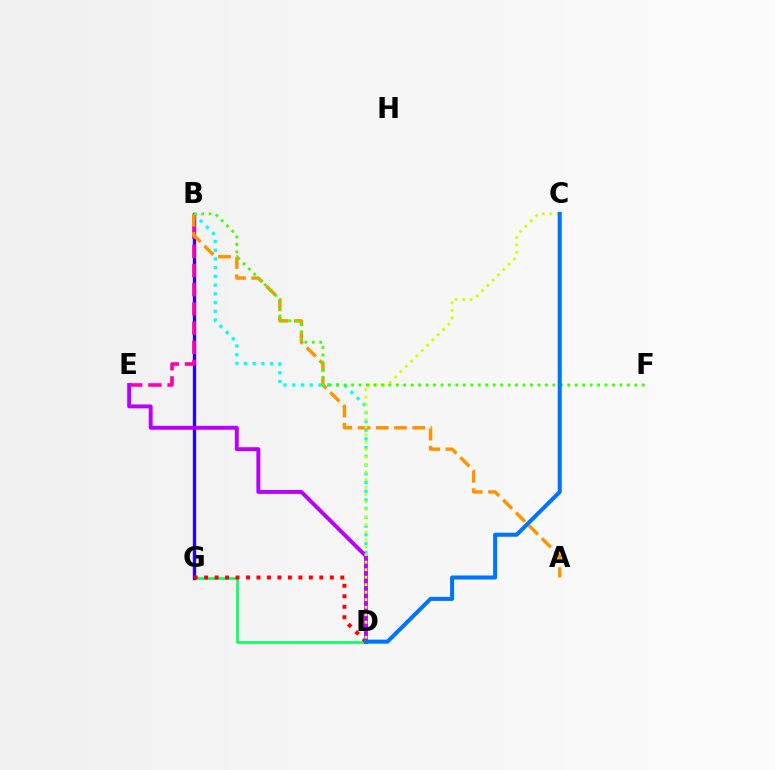{('D', 'G'): [{'color': '#00ff5c', 'line_style': 'solid', 'thickness': 1.83}, {'color': '#ff0000', 'line_style': 'dotted', 'thickness': 2.85}], ('B', 'G'): [{'color': '#2500ff', 'line_style': 'solid', 'thickness': 2.39}], ('B', 'D'): [{'color': '#00fff6', 'line_style': 'dotted', 'thickness': 2.37}], ('B', 'E'): [{'color': '#ff00ac', 'line_style': 'dashed', 'thickness': 2.61}], ('A', 'B'): [{'color': '#ff9400', 'line_style': 'dashed', 'thickness': 2.47}], ('D', 'E'): [{'color': '#b900ff', 'line_style': 'solid', 'thickness': 2.82}], ('C', 'D'): [{'color': '#d1ff00', 'line_style': 'dotted', 'thickness': 2.04}, {'color': '#0074ff', 'line_style': 'solid', 'thickness': 2.91}], ('B', 'F'): [{'color': '#3dff00', 'line_style': 'dotted', 'thickness': 2.03}]}